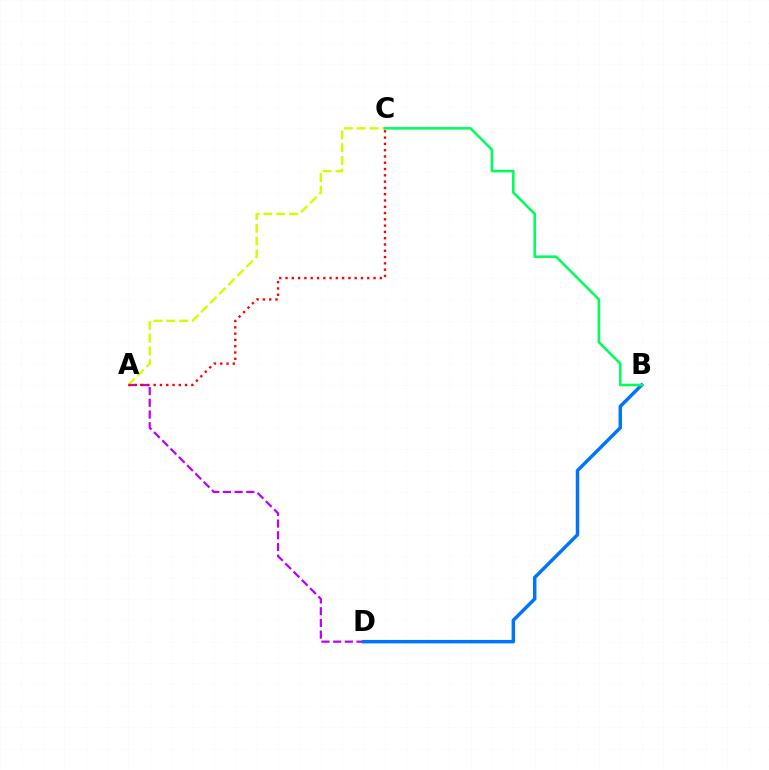{('A', 'D'): [{'color': '#b900ff', 'line_style': 'dashed', 'thickness': 1.59}], ('B', 'D'): [{'color': '#0074ff', 'line_style': 'solid', 'thickness': 2.49}], ('A', 'C'): [{'color': '#d1ff00', 'line_style': 'dashed', 'thickness': 1.74}, {'color': '#ff0000', 'line_style': 'dotted', 'thickness': 1.71}], ('B', 'C'): [{'color': '#00ff5c', 'line_style': 'solid', 'thickness': 1.85}]}